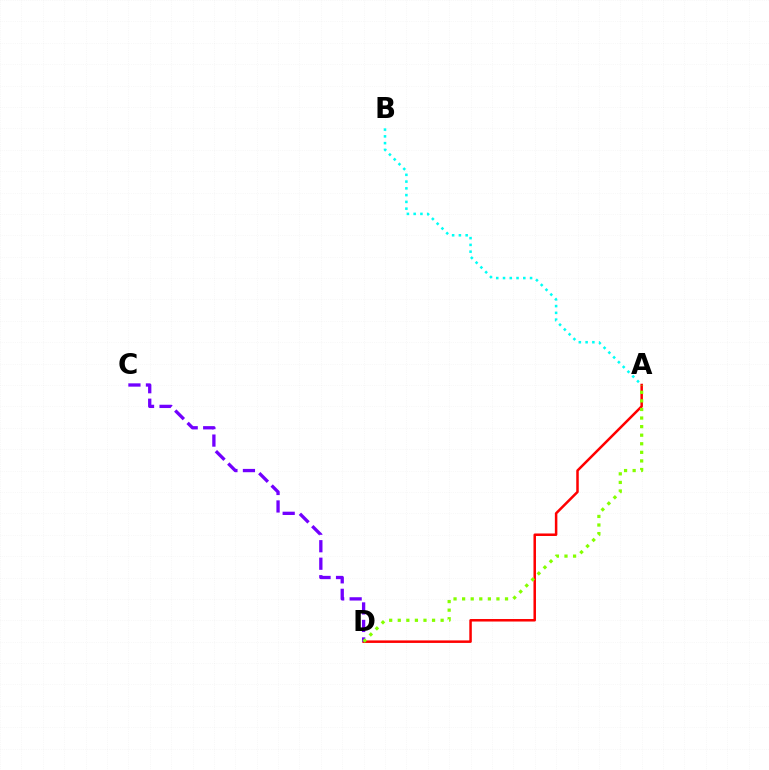{('A', 'D'): [{'color': '#ff0000', 'line_style': 'solid', 'thickness': 1.81}, {'color': '#84ff00', 'line_style': 'dotted', 'thickness': 2.33}], ('C', 'D'): [{'color': '#7200ff', 'line_style': 'dashed', 'thickness': 2.38}], ('A', 'B'): [{'color': '#00fff6', 'line_style': 'dotted', 'thickness': 1.84}]}